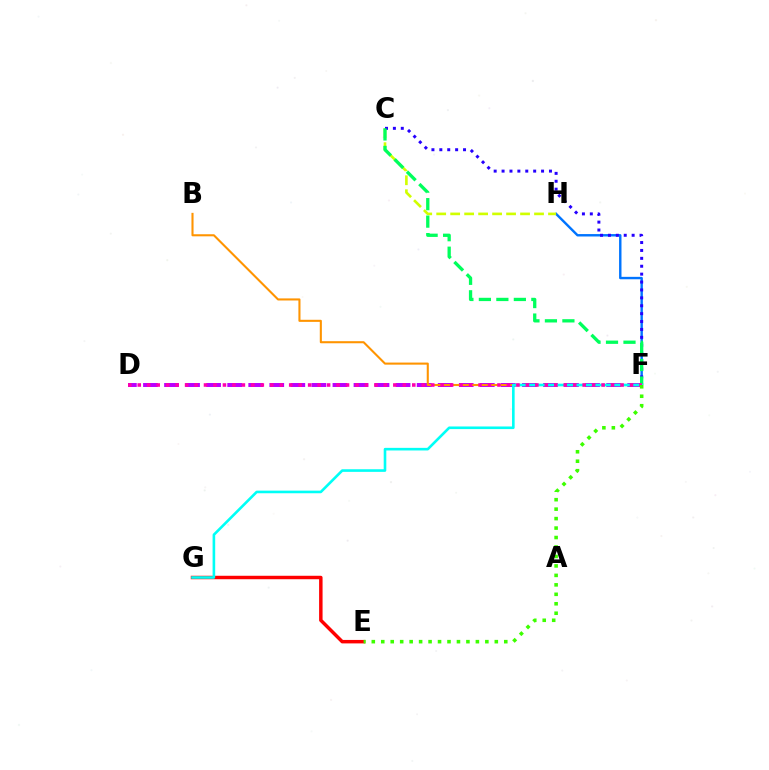{('E', 'G'): [{'color': '#ff0000', 'line_style': 'solid', 'thickness': 2.49}], ('F', 'H'): [{'color': '#0074ff', 'line_style': 'solid', 'thickness': 1.74}], ('D', 'F'): [{'color': '#b900ff', 'line_style': 'dashed', 'thickness': 2.86}, {'color': '#ff00ac', 'line_style': 'dotted', 'thickness': 2.57}], ('C', 'H'): [{'color': '#d1ff00', 'line_style': 'dashed', 'thickness': 1.9}], ('C', 'F'): [{'color': '#2500ff', 'line_style': 'dotted', 'thickness': 2.15}, {'color': '#00ff5c', 'line_style': 'dashed', 'thickness': 2.38}], ('B', 'F'): [{'color': '#ff9400', 'line_style': 'solid', 'thickness': 1.5}], ('F', 'G'): [{'color': '#00fff6', 'line_style': 'solid', 'thickness': 1.88}], ('E', 'F'): [{'color': '#3dff00', 'line_style': 'dotted', 'thickness': 2.57}]}